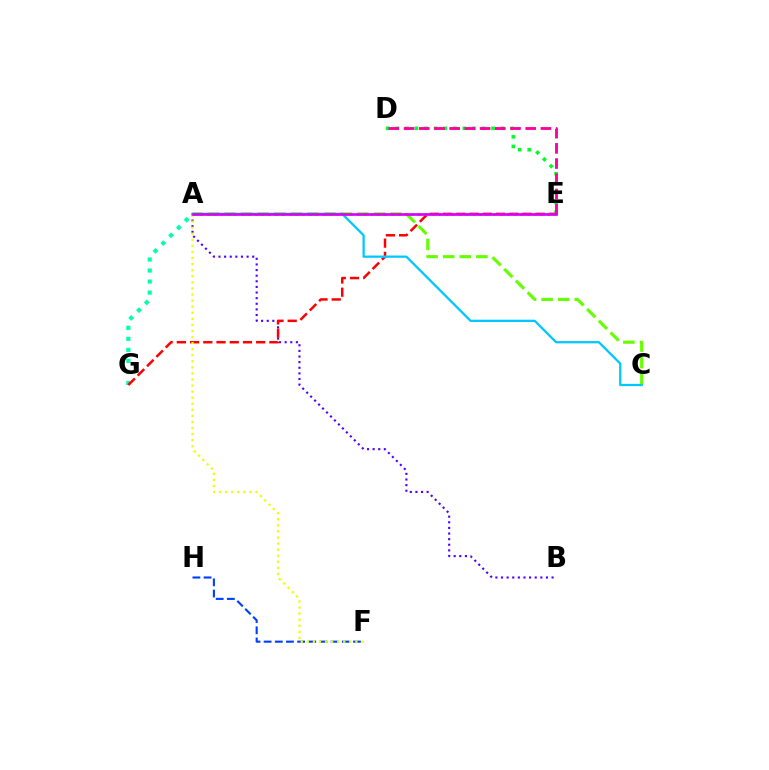{('D', 'E'): [{'color': '#00ff27', 'line_style': 'dotted', 'thickness': 2.61}, {'color': '#ff00a0', 'line_style': 'dashed', 'thickness': 2.07}], ('A', 'B'): [{'color': '#4f00ff', 'line_style': 'dotted', 'thickness': 1.53}], ('F', 'H'): [{'color': '#003fff', 'line_style': 'dashed', 'thickness': 1.52}], ('A', 'G'): [{'color': '#00ffaf', 'line_style': 'dotted', 'thickness': 2.99}], ('E', 'G'): [{'color': '#ff0000', 'line_style': 'dashed', 'thickness': 1.8}], ('A', 'F'): [{'color': '#eeff00', 'line_style': 'dotted', 'thickness': 1.65}], ('A', 'C'): [{'color': '#66ff00', 'line_style': 'dashed', 'thickness': 2.25}, {'color': '#00c7ff', 'line_style': 'solid', 'thickness': 1.63}], ('A', 'E'): [{'color': '#ff8800', 'line_style': 'dotted', 'thickness': 1.85}, {'color': '#d600ff', 'line_style': 'solid', 'thickness': 1.92}]}